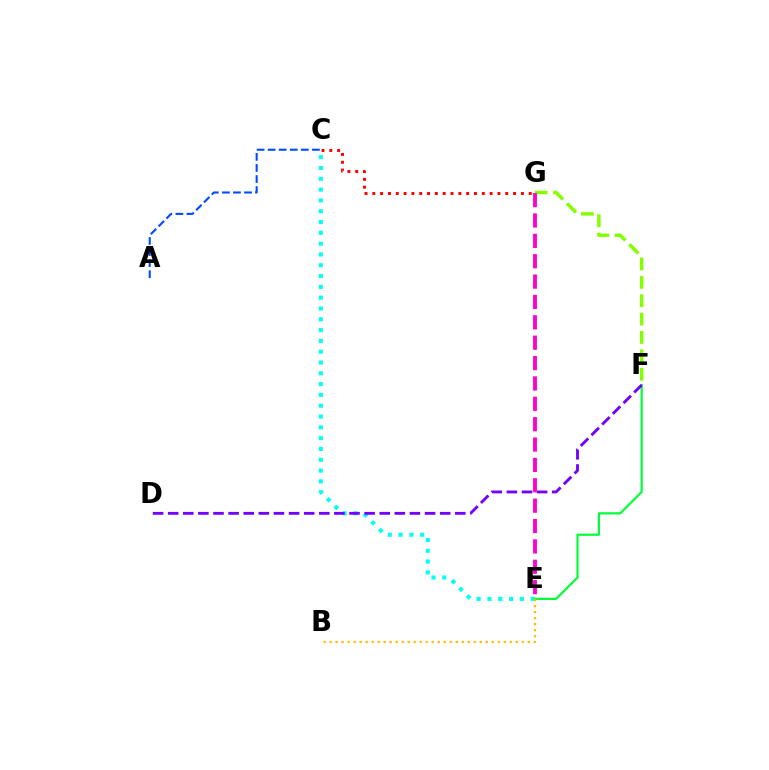{('A', 'C'): [{'color': '#004bff', 'line_style': 'dashed', 'thickness': 1.5}], ('C', 'E'): [{'color': '#00fff6', 'line_style': 'dotted', 'thickness': 2.94}], ('E', 'F'): [{'color': '#00ff39', 'line_style': 'solid', 'thickness': 1.58}], ('C', 'G'): [{'color': '#ff0000', 'line_style': 'dotted', 'thickness': 2.12}], ('F', 'G'): [{'color': '#84ff00', 'line_style': 'dashed', 'thickness': 2.5}], ('B', 'E'): [{'color': '#ffbd00', 'line_style': 'dotted', 'thickness': 1.63}], ('D', 'F'): [{'color': '#7200ff', 'line_style': 'dashed', 'thickness': 2.05}], ('E', 'G'): [{'color': '#ff00cf', 'line_style': 'dashed', 'thickness': 2.77}]}